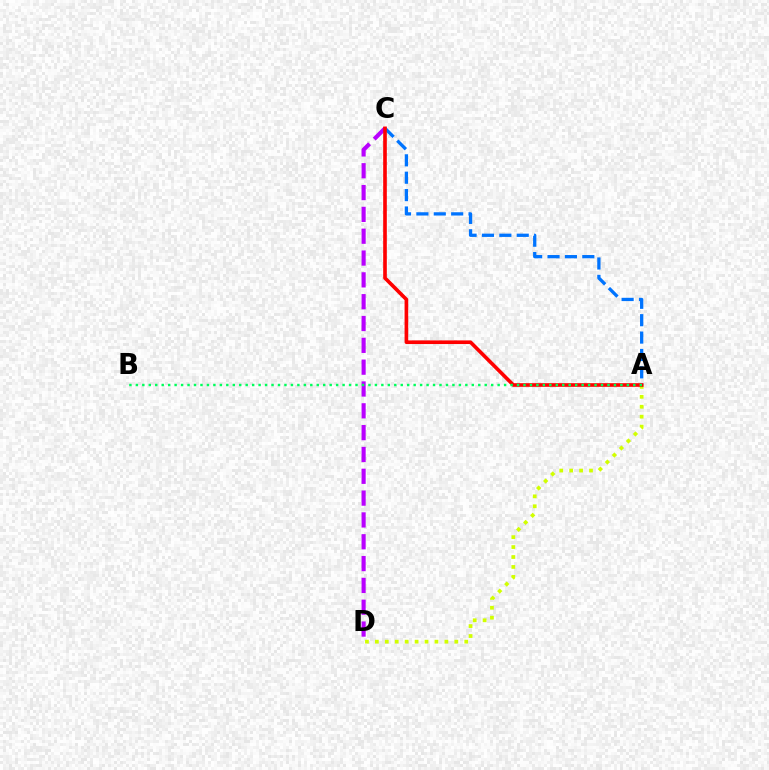{('A', 'D'): [{'color': '#d1ff00', 'line_style': 'dotted', 'thickness': 2.7}], ('C', 'D'): [{'color': '#b900ff', 'line_style': 'dashed', 'thickness': 2.96}], ('A', 'C'): [{'color': '#0074ff', 'line_style': 'dashed', 'thickness': 2.36}, {'color': '#ff0000', 'line_style': 'solid', 'thickness': 2.62}], ('A', 'B'): [{'color': '#00ff5c', 'line_style': 'dotted', 'thickness': 1.76}]}